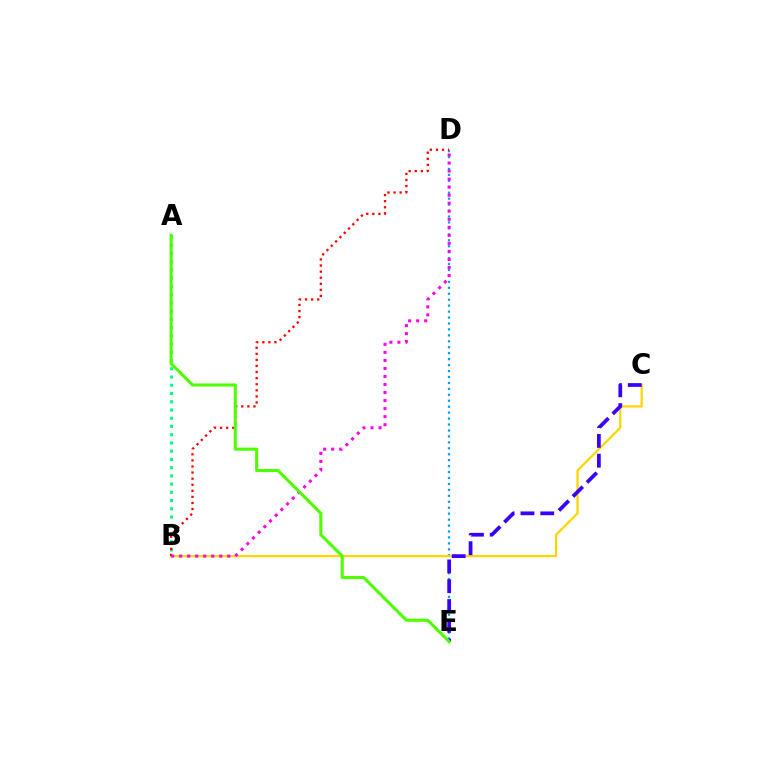{('D', 'E'): [{'color': '#009eff', 'line_style': 'dotted', 'thickness': 1.61}], ('B', 'C'): [{'color': '#ffd500', 'line_style': 'solid', 'thickness': 1.62}], ('C', 'E'): [{'color': '#3700ff', 'line_style': 'dashed', 'thickness': 2.69}], ('A', 'B'): [{'color': '#00ff86', 'line_style': 'dotted', 'thickness': 2.24}], ('B', 'D'): [{'color': '#ff0000', 'line_style': 'dotted', 'thickness': 1.65}, {'color': '#ff00ed', 'line_style': 'dotted', 'thickness': 2.18}], ('A', 'E'): [{'color': '#4fff00', 'line_style': 'solid', 'thickness': 2.22}]}